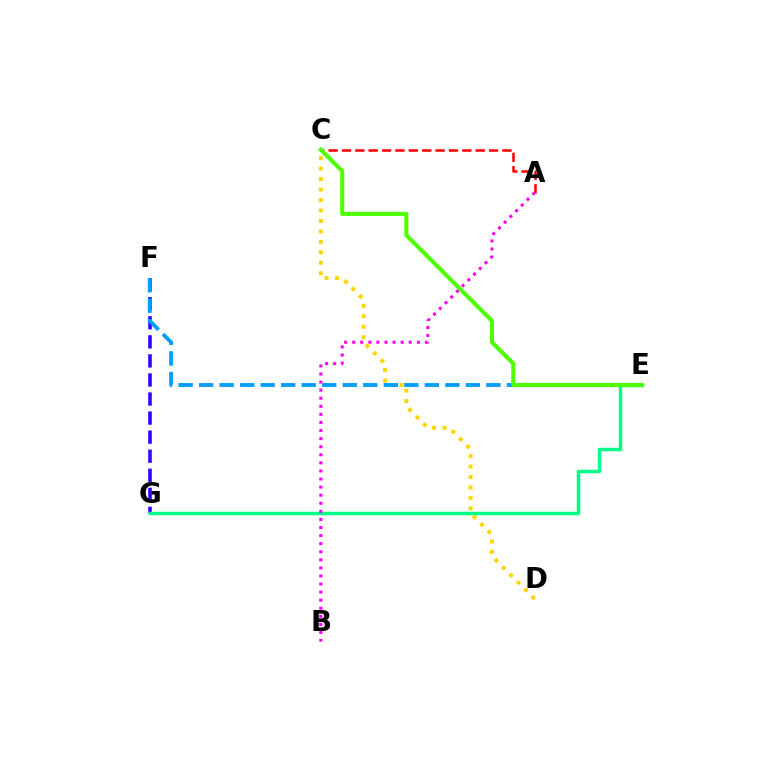{('A', 'C'): [{'color': '#ff0000', 'line_style': 'dashed', 'thickness': 1.82}], ('F', 'G'): [{'color': '#3700ff', 'line_style': 'dashed', 'thickness': 2.59}], ('C', 'D'): [{'color': '#ffd500', 'line_style': 'dotted', 'thickness': 2.84}], ('E', 'F'): [{'color': '#009eff', 'line_style': 'dashed', 'thickness': 2.79}], ('E', 'G'): [{'color': '#00ff86', 'line_style': 'solid', 'thickness': 2.52}], ('C', 'E'): [{'color': '#4fff00', 'line_style': 'solid', 'thickness': 2.96}], ('A', 'B'): [{'color': '#ff00ed', 'line_style': 'dotted', 'thickness': 2.19}]}